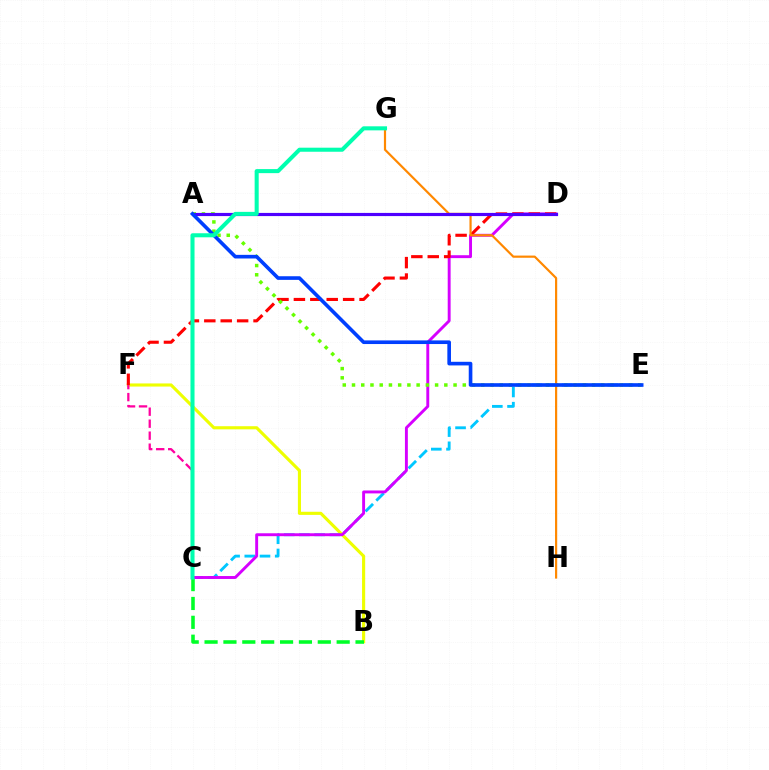{('B', 'F'): [{'color': '#eeff00', 'line_style': 'solid', 'thickness': 2.25}], ('B', 'C'): [{'color': '#00ff27', 'line_style': 'dashed', 'thickness': 2.56}], ('C', 'E'): [{'color': '#00c7ff', 'line_style': 'dashed', 'thickness': 2.07}], ('C', 'D'): [{'color': '#d600ff', 'line_style': 'solid', 'thickness': 2.1}], ('D', 'F'): [{'color': '#ff0000', 'line_style': 'dashed', 'thickness': 2.23}], ('C', 'F'): [{'color': '#ff00a0', 'line_style': 'dashed', 'thickness': 1.63}], ('A', 'E'): [{'color': '#66ff00', 'line_style': 'dotted', 'thickness': 2.51}, {'color': '#003fff', 'line_style': 'solid', 'thickness': 2.62}], ('G', 'H'): [{'color': '#ff8800', 'line_style': 'solid', 'thickness': 1.57}], ('A', 'D'): [{'color': '#4f00ff', 'line_style': 'solid', 'thickness': 2.28}], ('C', 'G'): [{'color': '#00ffaf', 'line_style': 'solid', 'thickness': 2.92}]}